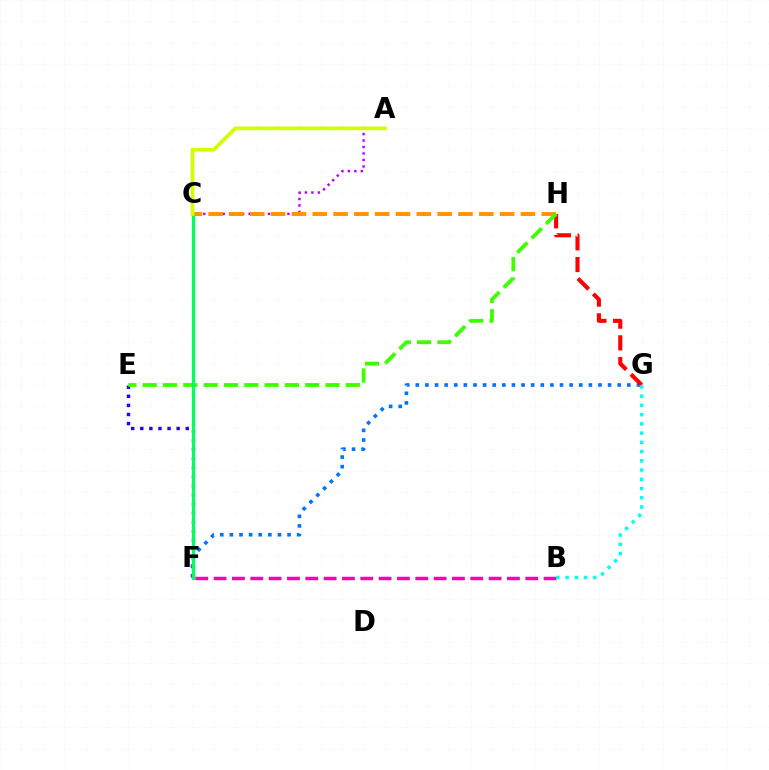{('A', 'C'): [{'color': '#b900ff', 'line_style': 'dotted', 'thickness': 1.76}, {'color': '#d1ff00', 'line_style': 'solid', 'thickness': 2.69}], ('F', 'G'): [{'color': '#0074ff', 'line_style': 'dotted', 'thickness': 2.61}], ('G', 'H'): [{'color': '#ff0000', 'line_style': 'dashed', 'thickness': 2.95}], ('E', 'F'): [{'color': '#2500ff', 'line_style': 'dotted', 'thickness': 2.47}], ('B', 'F'): [{'color': '#ff00ac', 'line_style': 'dashed', 'thickness': 2.49}], ('C', 'H'): [{'color': '#ff9400', 'line_style': 'dashed', 'thickness': 2.83}], ('B', 'G'): [{'color': '#00fff6', 'line_style': 'dotted', 'thickness': 2.51}], ('E', 'H'): [{'color': '#3dff00', 'line_style': 'dashed', 'thickness': 2.76}], ('C', 'F'): [{'color': '#00ff5c', 'line_style': 'solid', 'thickness': 2.29}]}